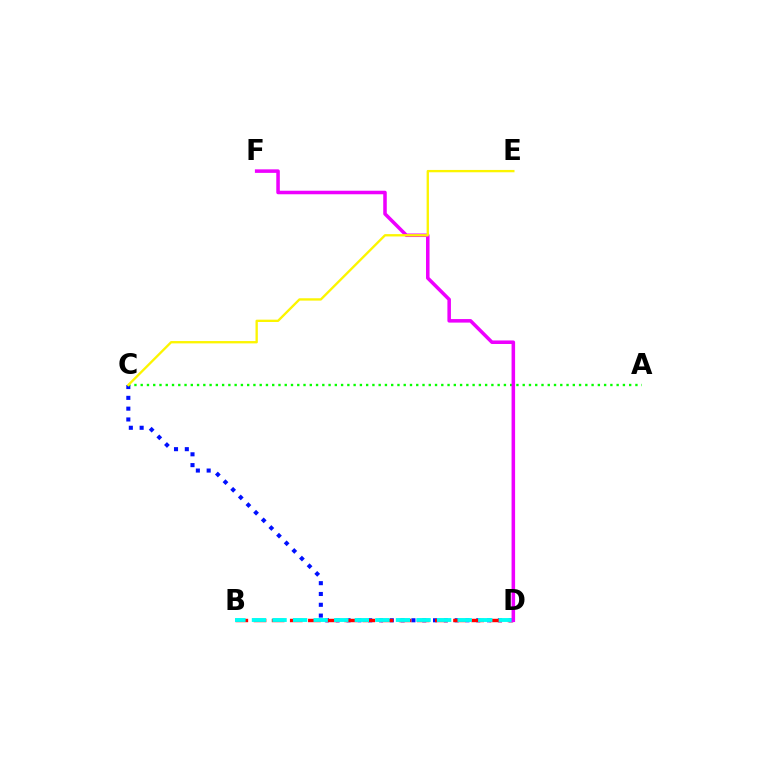{('C', 'D'): [{'color': '#0010ff', 'line_style': 'dotted', 'thickness': 2.94}], ('B', 'D'): [{'color': '#ff0000', 'line_style': 'dashed', 'thickness': 2.46}, {'color': '#00fff6', 'line_style': 'dashed', 'thickness': 2.79}], ('A', 'C'): [{'color': '#08ff00', 'line_style': 'dotted', 'thickness': 1.7}], ('D', 'F'): [{'color': '#ee00ff', 'line_style': 'solid', 'thickness': 2.54}], ('C', 'E'): [{'color': '#fcf500', 'line_style': 'solid', 'thickness': 1.68}]}